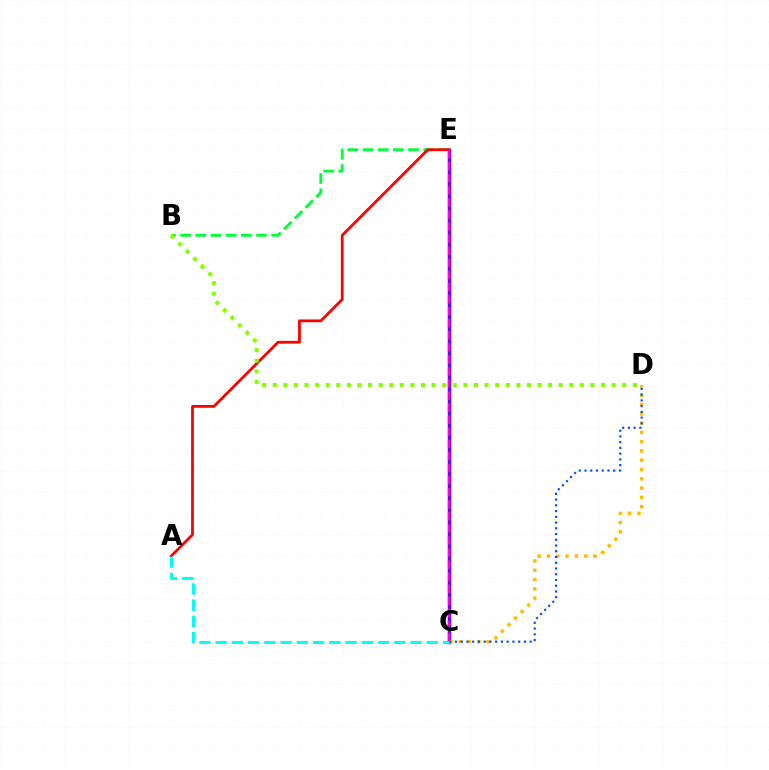{('B', 'E'): [{'color': '#00ff39', 'line_style': 'dashed', 'thickness': 2.06}], ('C', 'E'): [{'color': '#7200ff', 'line_style': 'solid', 'thickness': 2.5}, {'color': '#ff00cf', 'line_style': 'dashed', 'thickness': 1.64}], ('A', 'E'): [{'color': '#ff0000', 'line_style': 'solid', 'thickness': 2.0}], ('C', 'D'): [{'color': '#ffbd00', 'line_style': 'dotted', 'thickness': 2.53}, {'color': '#004bff', 'line_style': 'dotted', 'thickness': 1.56}], ('A', 'C'): [{'color': '#00fff6', 'line_style': 'dashed', 'thickness': 2.21}], ('B', 'D'): [{'color': '#84ff00', 'line_style': 'dotted', 'thickness': 2.88}]}